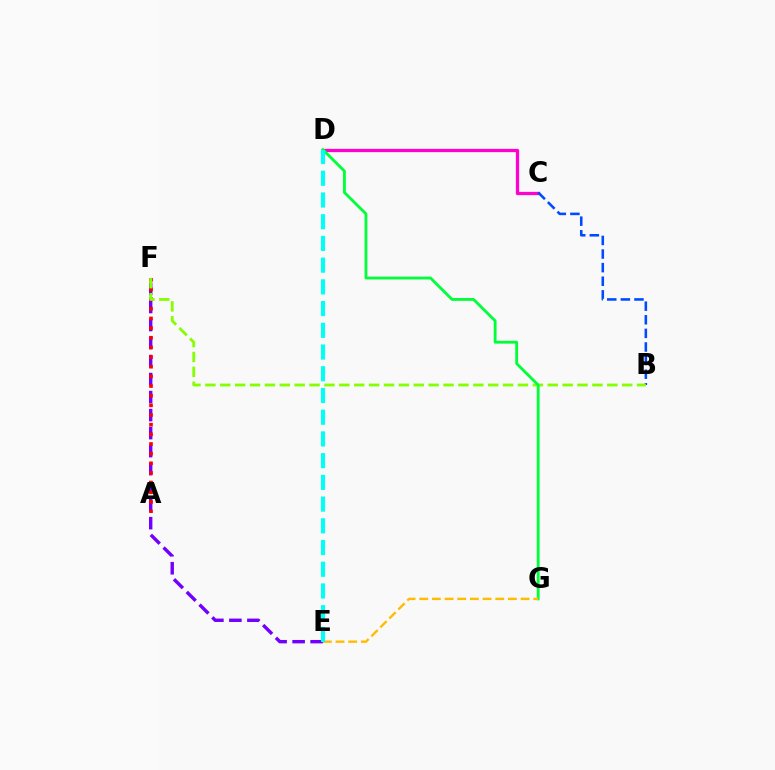{('E', 'F'): [{'color': '#7200ff', 'line_style': 'dashed', 'thickness': 2.45}], ('C', 'D'): [{'color': '#ff00cf', 'line_style': 'solid', 'thickness': 2.35}], ('B', 'C'): [{'color': '#004bff', 'line_style': 'dashed', 'thickness': 1.85}], ('A', 'F'): [{'color': '#ff0000', 'line_style': 'dotted', 'thickness': 2.62}], ('B', 'F'): [{'color': '#84ff00', 'line_style': 'dashed', 'thickness': 2.02}], ('D', 'G'): [{'color': '#00ff39', 'line_style': 'solid', 'thickness': 2.04}], ('E', 'G'): [{'color': '#ffbd00', 'line_style': 'dashed', 'thickness': 1.72}], ('D', 'E'): [{'color': '#00fff6', 'line_style': 'dashed', 'thickness': 2.95}]}